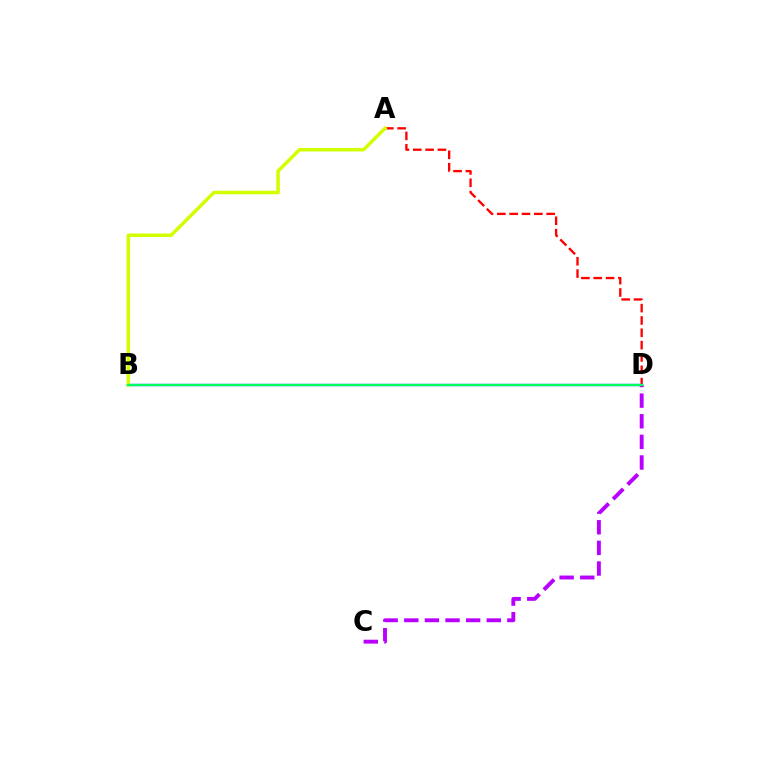{('A', 'D'): [{'color': '#ff0000', 'line_style': 'dashed', 'thickness': 1.68}], ('B', 'D'): [{'color': '#0074ff', 'line_style': 'solid', 'thickness': 1.73}, {'color': '#00ff5c', 'line_style': 'solid', 'thickness': 1.55}], ('C', 'D'): [{'color': '#b900ff', 'line_style': 'dashed', 'thickness': 2.8}], ('A', 'B'): [{'color': '#d1ff00', 'line_style': 'solid', 'thickness': 2.52}]}